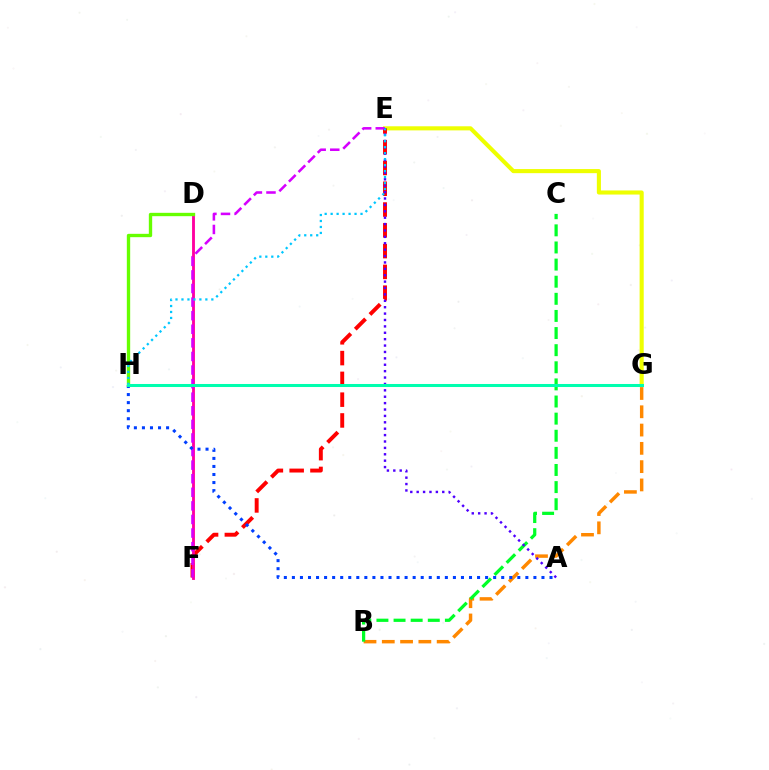{('E', 'G'): [{'color': '#eeff00', 'line_style': 'solid', 'thickness': 2.95}], ('B', 'G'): [{'color': '#ff8800', 'line_style': 'dashed', 'thickness': 2.48}], ('E', 'F'): [{'color': '#ff0000', 'line_style': 'dashed', 'thickness': 2.82}, {'color': '#d600ff', 'line_style': 'dashed', 'thickness': 1.85}], ('D', 'F'): [{'color': '#ff00a0', 'line_style': 'solid', 'thickness': 2.06}], ('B', 'C'): [{'color': '#00ff27', 'line_style': 'dashed', 'thickness': 2.33}], ('D', 'H'): [{'color': '#66ff00', 'line_style': 'solid', 'thickness': 2.42}], ('A', 'H'): [{'color': '#003fff', 'line_style': 'dotted', 'thickness': 2.19}], ('A', 'E'): [{'color': '#4f00ff', 'line_style': 'dotted', 'thickness': 1.74}], ('E', 'H'): [{'color': '#00c7ff', 'line_style': 'dotted', 'thickness': 1.62}], ('G', 'H'): [{'color': '#00ffaf', 'line_style': 'solid', 'thickness': 2.18}]}